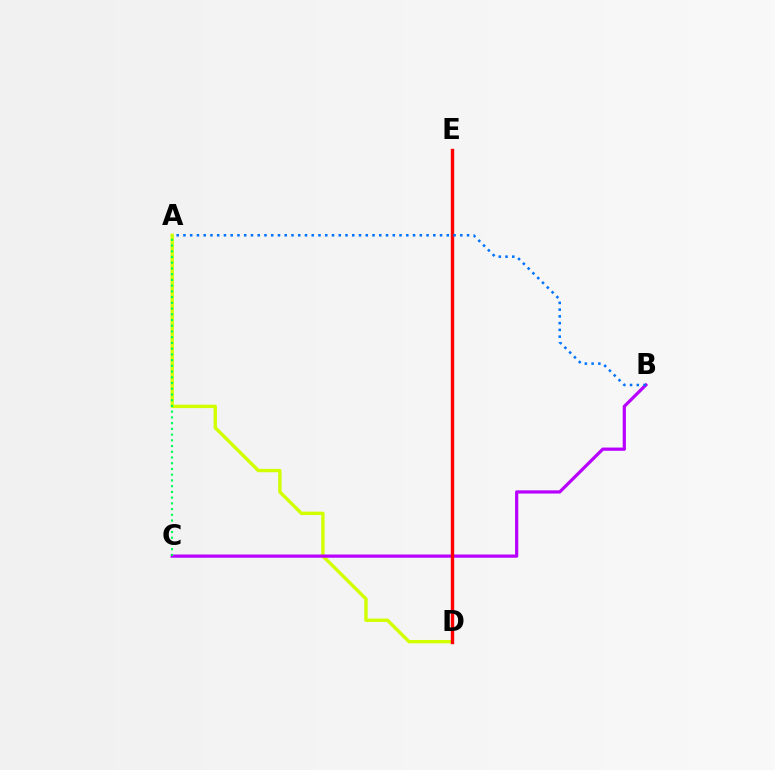{('A', 'D'): [{'color': '#d1ff00', 'line_style': 'solid', 'thickness': 2.44}], ('B', 'C'): [{'color': '#b900ff', 'line_style': 'solid', 'thickness': 2.32}], ('D', 'E'): [{'color': '#ff0000', 'line_style': 'solid', 'thickness': 2.44}], ('A', 'C'): [{'color': '#00ff5c', 'line_style': 'dotted', 'thickness': 1.56}], ('A', 'B'): [{'color': '#0074ff', 'line_style': 'dotted', 'thickness': 1.83}]}